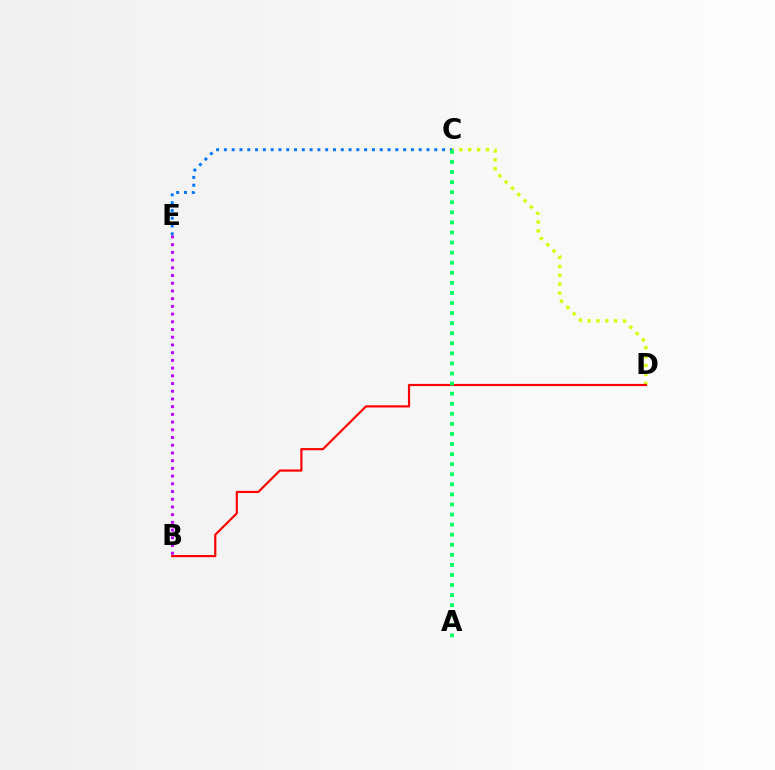{('C', 'D'): [{'color': '#d1ff00', 'line_style': 'dotted', 'thickness': 2.42}], ('B', 'E'): [{'color': '#b900ff', 'line_style': 'dotted', 'thickness': 2.1}], ('B', 'D'): [{'color': '#ff0000', 'line_style': 'solid', 'thickness': 1.56}], ('C', 'E'): [{'color': '#0074ff', 'line_style': 'dotted', 'thickness': 2.12}], ('A', 'C'): [{'color': '#00ff5c', 'line_style': 'dotted', 'thickness': 2.74}]}